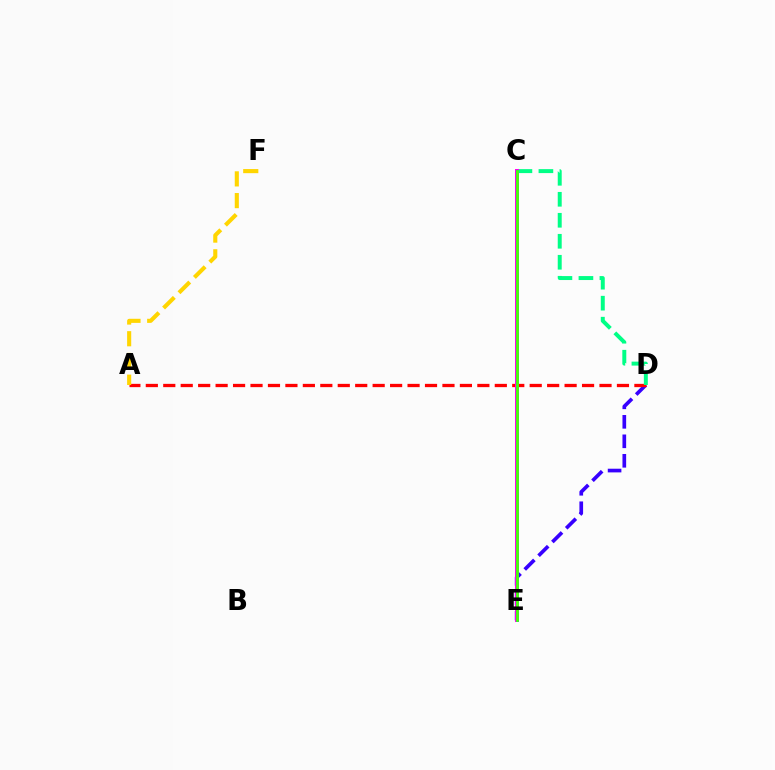{('D', 'E'): [{'color': '#3700ff', 'line_style': 'dashed', 'thickness': 2.65}], ('A', 'D'): [{'color': '#ff0000', 'line_style': 'dashed', 'thickness': 2.37}], ('C', 'D'): [{'color': '#00ff86', 'line_style': 'dashed', 'thickness': 2.85}], ('C', 'E'): [{'color': '#ff00ed', 'line_style': 'solid', 'thickness': 2.85}, {'color': '#009eff', 'line_style': 'solid', 'thickness': 2.05}, {'color': '#4fff00', 'line_style': 'solid', 'thickness': 1.92}], ('A', 'F'): [{'color': '#ffd500', 'line_style': 'dashed', 'thickness': 2.95}]}